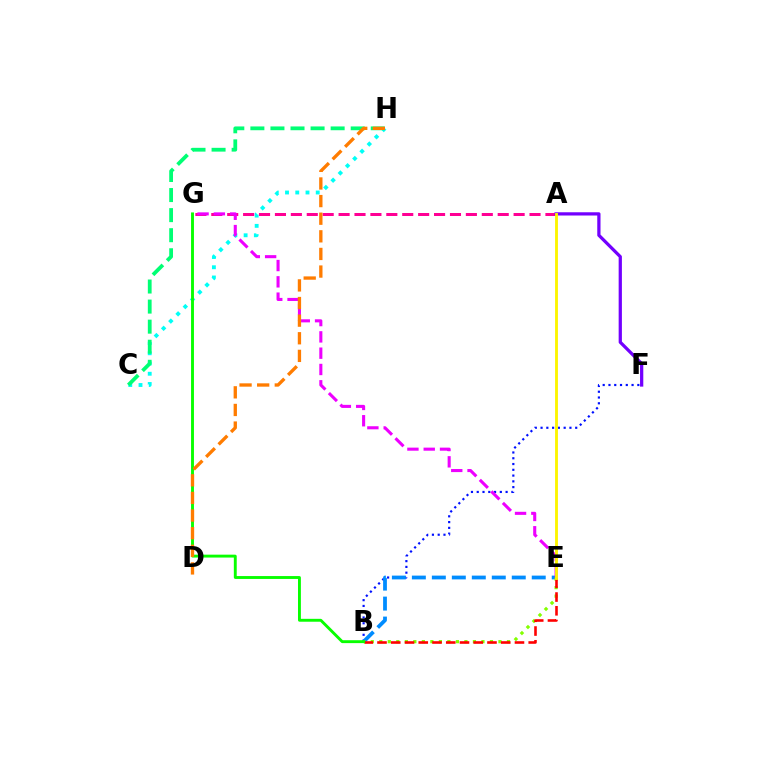{('B', 'F'): [{'color': '#0010ff', 'line_style': 'dotted', 'thickness': 1.57}], ('B', 'E'): [{'color': '#008cff', 'line_style': 'dashed', 'thickness': 2.71}, {'color': '#84ff00', 'line_style': 'dotted', 'thickness': 2.31}, {'color': '#ff0000', 'line_style': 'dashed', 'thickness': 1.87}], ('C', 'H'): [{'color': '#00fff6', 'line_style': 'dotted', 'thickness': 2.78}, {'color': '#00ff74', 'line_style': 'dashed', 'thickness': 2.73}], ('A', 'G'): [{'color': '#ff0094', 'line_style': 'dashed', 'thickness': 2.16}], ('E', 'G'): [{'color': '#ee00ff', 'line_style': 'dashed', 'thickness': 2.21}], ('A', 'F'): [{'color': '#7200ff', 'line_style': 'solid', 'thickness': 2.34}], ('A', 'E'): [{'color': '#fcf500', 'line_style': 'solid', 'thickness': 2.06}], ('B', 'G'): [{'color': '#08ff00', 'line_style': 'solid', 'thickness': 2.08}], ('D', 'H'): [{'color': '#ff7c00', 'line_style': 'dashed', 'thickness': 2.39}]}